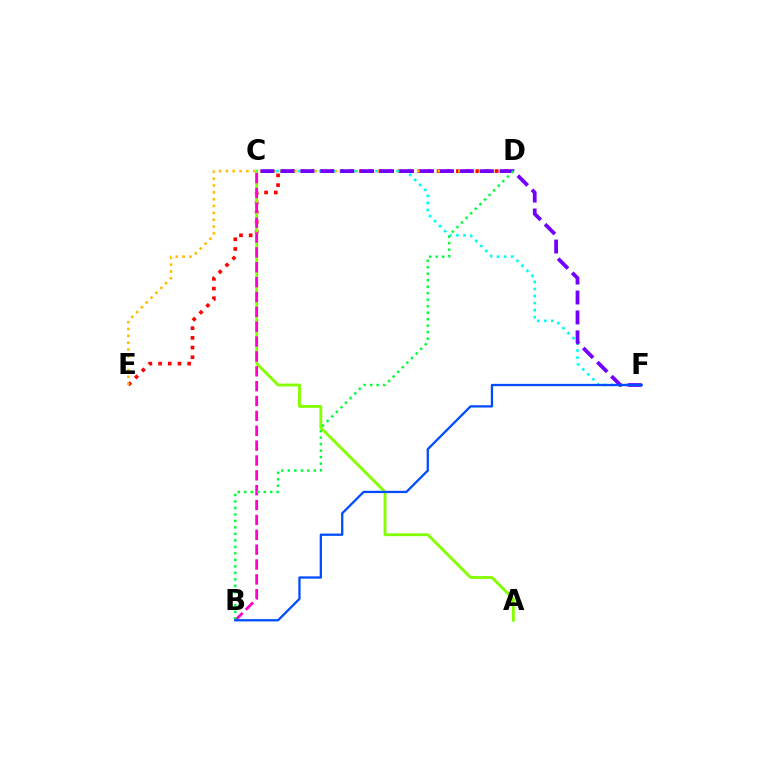{('D', 'E'): [{'color': '#ff0000', 'line_style': 'dotted', 'thickness': 2.63}, {'color': '#ffbd00', 'line_style': 'dotted', 'thickness': 1.86}], ('A', 'C'): [{'color': '#84ff00', 'line_style': 'solid', 'thickness': 2.06}], ('C', 'F'): [{'color': '#00fff6', 'line_style': 'dotted', 'thickness': 1.92}, {'color': '#7200ff', 'line_style': 'dashed', 'thickness': 2.71}], ('B', 'C'): [{'color': '#ff00cf', 'line_style': 'dashed', 'thickness': 2.02}], ('B', 'D'): [{'color': '#00ff39', 'line_style': 'dotted', 'thickness': 1.76}], ('B', 'F'): [{'color': '#004bff', 'line_style': 'solid', 'thickness': 1.64}]}